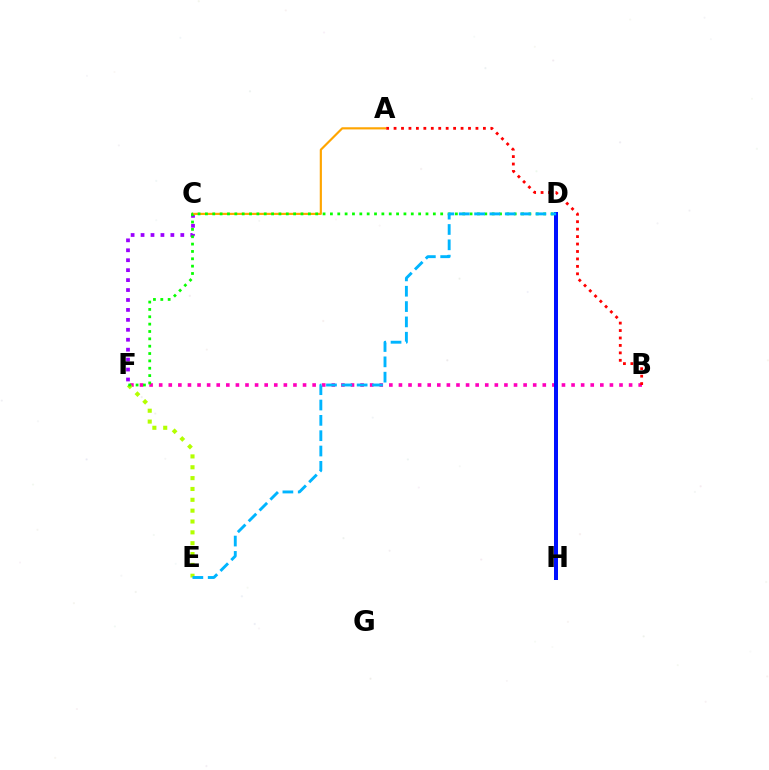{('D', 'H'): [{'color': '#00ff9d', 'line_style': 'solid', 'thickness': 1.77}, {'color': '#0010ff', 'line_style': 'solid', 'thickness': 2.88}], ('B', 'F'): [{'color': '#ff00bd', 'line_style': 'dotted', 'thickness': 2.61}], ('E', 'F'): [{'color': '#b3ff00', 'line_style': 'dotted', 'thickness': 2.95}], ('C', 'F'): [{'color': '#9b00ff', 'line_style': 'dotted', 'thickness': 2.7}], ('A', 'B'): [{'color': '#ff0000', 'line_style': 'dotted', 'thickness': 2.02}], ('A', 'C'): [{'color': '#ffa500', 'line_style': 'solid', 'thickness': 1.56}], ('D', 'F'): [{'color': '#08ff00', 'line_style': 'dotted', 'thickness': 2.0}], ('D', 'E'): [{'color': '#00b5ff', 'line_style': 'dashed', 'thickness': 2.08}]}